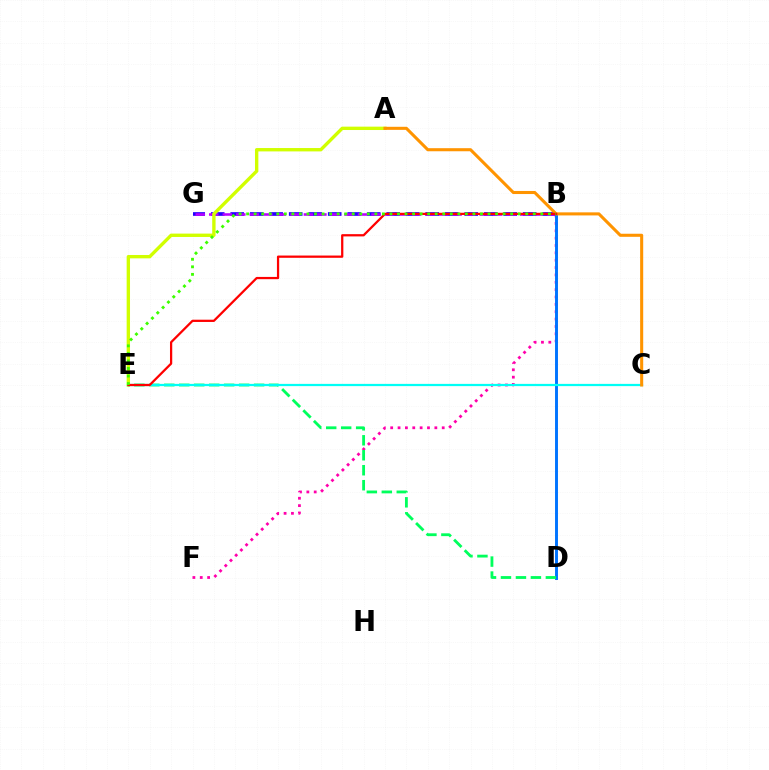{('B', 'F'): [{'color': '#ff00ac', 'line_style': 'dotted', 'thickness': 2.0}], ('B', 'G'): [{'color': '#2500ff', 'line_style': 'dashed', 'thickness': 2.65}, {'color': '#b900ff', 'line_style': 'dashed', 'thickness': 1.84}], ('B', 'D'): [{'color': '#0074ff', 'line_style': 'solid', 'thickness': 2.11}], ('A', 'E'): [{'color': '#d1ff00', 'line_style': 'solid', 'thickness': 2.42}], ('D', 'E'): [{'color': '#00ff5c', 'line_style': 'dashed', 'thickness': 2.03}], ('C', 'E'): [{'color': '#00fff6', 'line_style': 'solid', 'thickness': 1.61}], ('A', 'C'): [{'color': '#ff9400', 'line_style': 'solid', 'thickness': 2.21}], ('B', 'E'): [{'color': '#ff0000', 'line_style': 'solid', 'thickness': 1.63}, {'color': '#3dff00', 'line_style': 'dotted', 'thickness': 2.05}]}